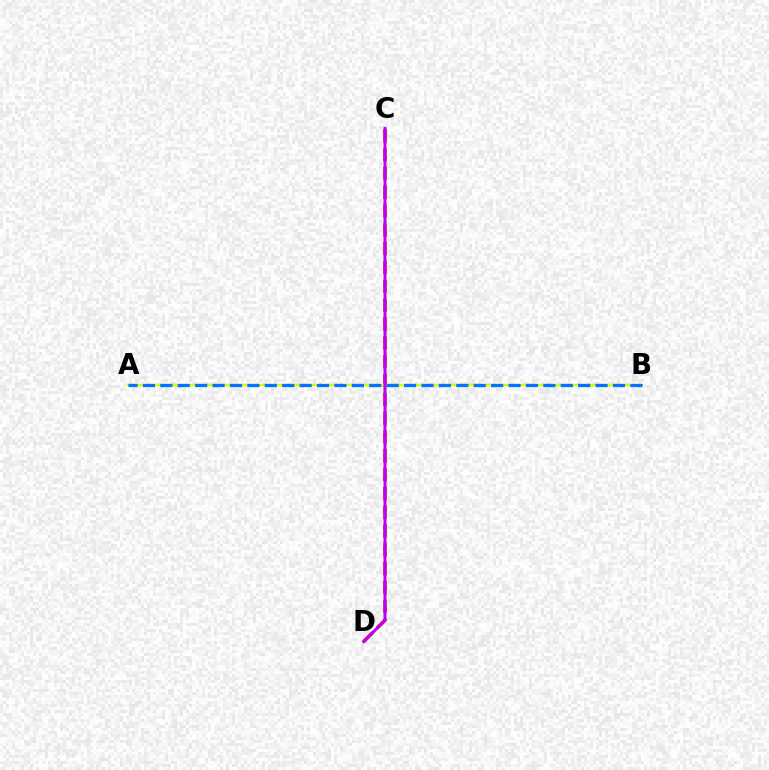{('C', 'D'): [{'color': '#ff0000', 'line_style': 'dashed', 'thickness': 2.56}, {'color': '#00ff5c', 'line_style': 'dotted', 'thickness': 1.68}, {'color': '#b900ff', 'line_style': 'solid', 'thickness': 2.1}], ('A', 'B'): [{'color': '#d1ff00', 'line_style': 'solid', 'thickness': 1.73}, {'color': '#0074ff', 'line_style': 'dashed', 'thickness': 2.37}]}